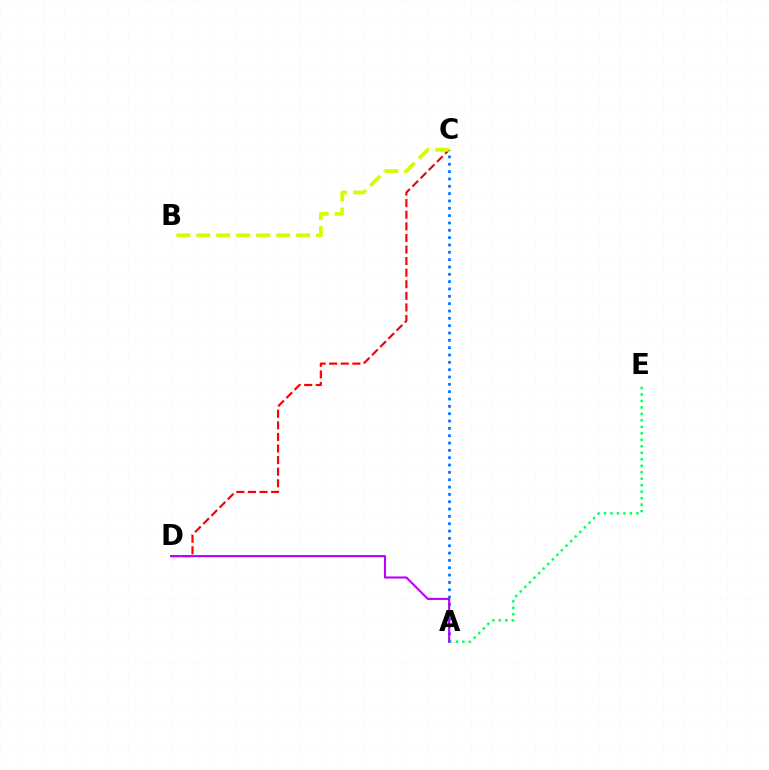{('A', 'C'): [{'color': '#0074ff', 'line_style': 'dotted', 'thickness': 1.99}], ('A', 'E'): [{'color': '#00ff5c', 'line_style': 'dotted', 'thickness': 1.76}], ('C', 'D'): [{'color': '#ff0000', 'line_style': 'dashed', 'thickness': 1.57}], ('A', 'D'): [{'color': '#b900ff', 'line_style': 'solid', 'thickness': 1.52}], ('B', 'C'): [{'color': '#d1ff00', 'line_style': 'dashed', 'thickness': 2.71}]}